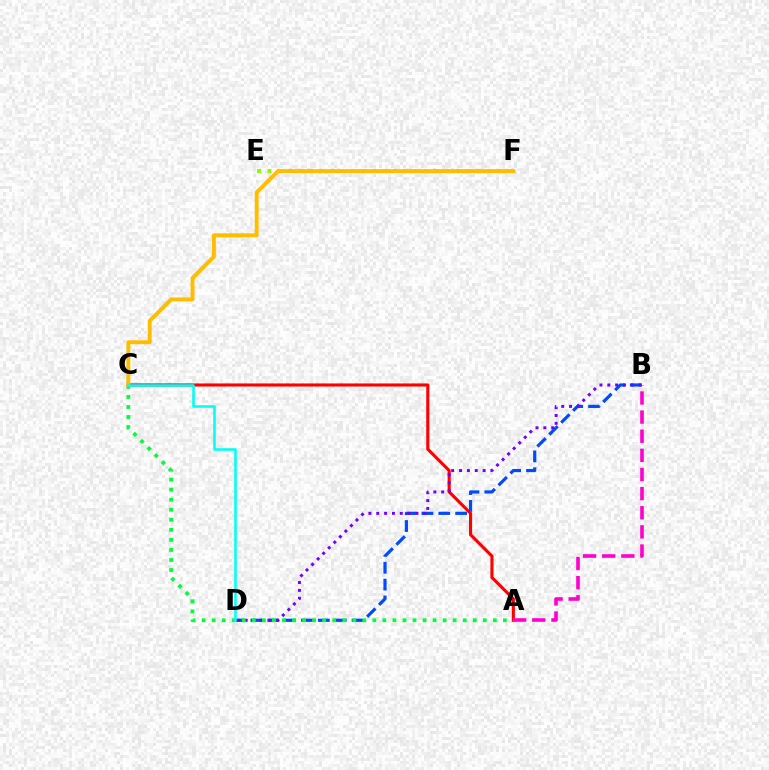{('A', 'C'): [{'color': '#ff0000', 'line_style': 'solid', 'thickness': 2.23}, {'color': '#00ff39', 'line_style': 'dotted', 'thickness': 2.73}], ('A', 'B'): [{'color': '#ff00cf', 'line_style': 'dashed', 'thickness': 2.6}], ('B', 'D'): [{'color': '#004bff', 'line_style': 'dashed', 'thickness': 2.29}, {'color': '#7200ff', 'line_style': 'dotted', 'thickness': 2.13}], ('E', 'F'): [{'color': '#84ff00', 'line_style': 'dotted', 'thickness': 2.84}], ('C', 'F'): [{'color': '#ffbd00', 'line_style': 'solid', 'thickness': 2.82}], ('C', 'D'): [{'color': '#00fff6', 'line_style': 'solid', 'thickness': 1.85}]}